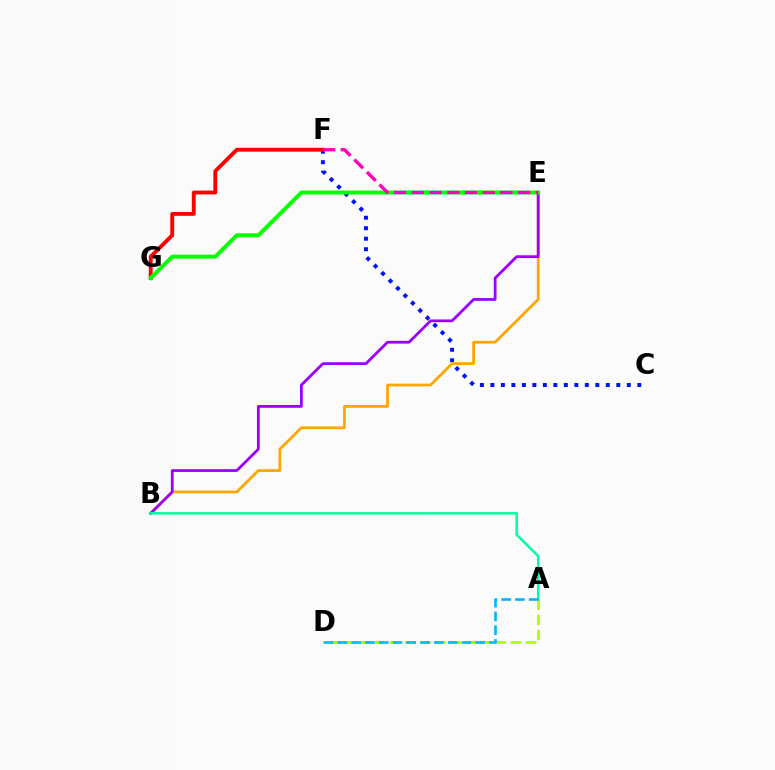{('C', 'F'): [{'color': '#0010ff', 'line_style': 'dotted', 'thickness': 2.85}], ('B', 'E'): [{'color': '#ffa500', 'line_style': 'solid', 'thickness': 1.97}, {'color': '#9b00ff', 'line_style': 'solid', 'thickness': 2.0}], ('F', 'G'): [{'color': '#ff0000', 'line_style': 'solid', 'thickness': 2.77}], ('A', 'D'): [{'color': '#b3ff00', 'line_style': 'dashed', 'thickness': 2.05}, {'color': '#00b5ff', 'line_style': 'dashed', 'thickness': 1.87}], ('A', 'B'): [{'color': '#00ff9d', 'line_style': 'solid', 'thickness': 1.8}], ('E', 'G'): [{'color': '#08ff00', 'line_style': 'solid', 'thickness': 2.86}], ('E', 'F'): [{'color': '#ff00bd', 'line_style': 'dashed', 'thickness': 2.41}]}